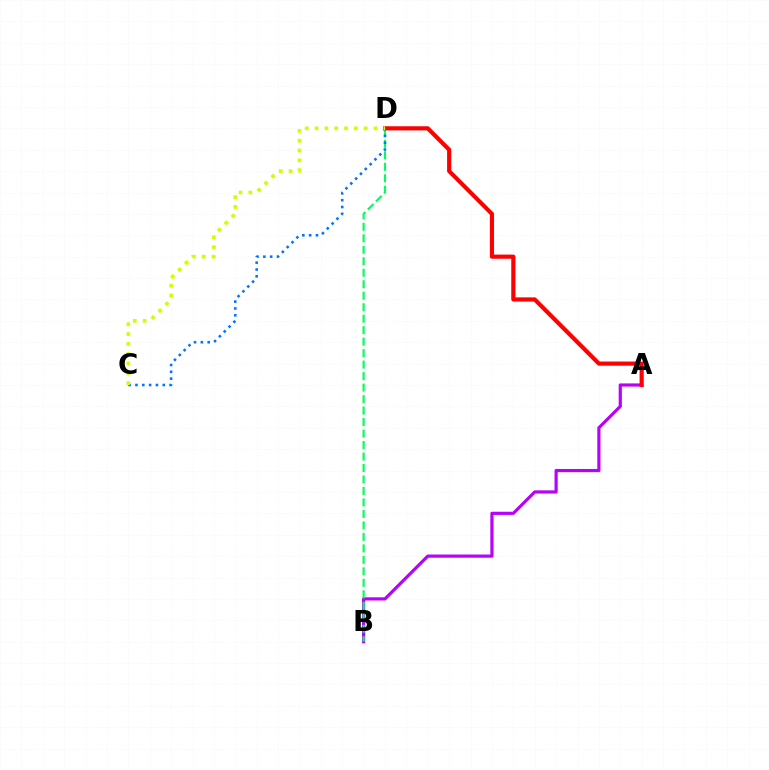{('A', 'B'): [{'color': '#b900ff', 'line_style': 'solid', 'thickness': 2.29}], ('B', 'D'): [{'color': '#00ff5c', 'line_style': 'dashed', 'thickness': 1.56}], ('A', 'D'): [{'color': '#ff0000', 'line_style': 'solid', 'thickness': 2.98}], ('C', 'D'): [{'color': '#0074ff', 'line_style': 'dotted', 'thickness': 1.86}, {'color': '#d1ff00', 'line_style': 'dotted', 'thickness': 2.67}]}